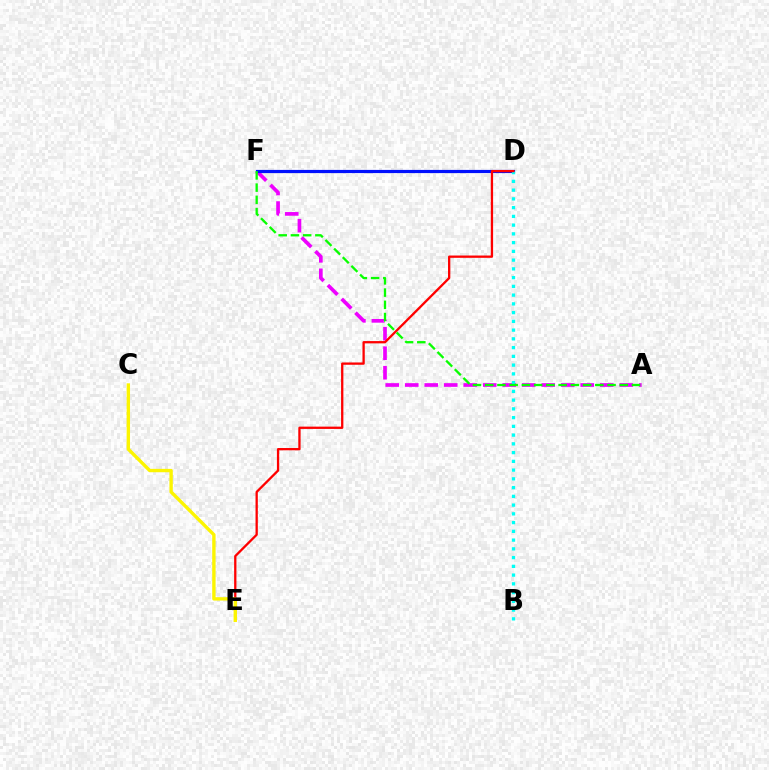{('A', 'F'): [{'color': '#ee00ff', 'line_style': 'dashed', 'thickness': 2.65}, {'color': '#08ff00', 'line_style': 'dashed', 'thickness': 1.66}], ('D', 'F'): [{'color': '#0010ff', 'line_style': 'solid', 'thickness': 2.3}], ('B', 'D'): [{'color': '#00fff6', 'line_style': 'dotted', 'thickness': 2.38}], ('D', 'E'): [{'color': '#ff0000', 'line_style': 'solid', 'thickness': 1.65}], ('C', 'E'): [{'color': '#fcf500', 'line_style': 'solid', 'thickness': 2.43}]}